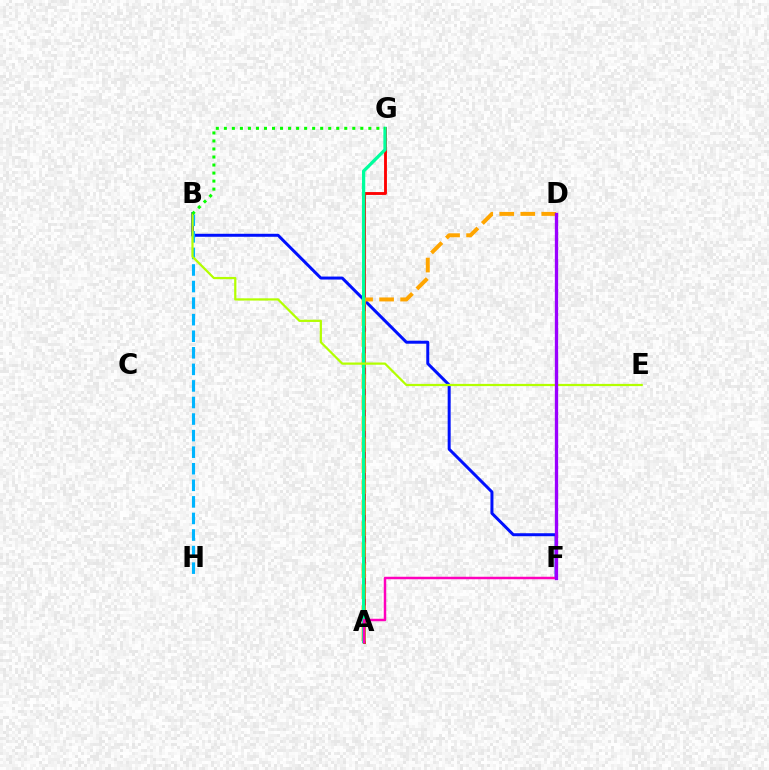{('B', 'F'): [{'color': '#0010ff', 'line_style': 'solid', 'thickness': 2.15}], ('A', 'G'): [{'color': '#ff0000', 'line_style': 'solid', 'thickness': 2.07}, {'color': '#00ff9d', 'line_style': 'solid', 'thickness': 2.36}], ('B', 'H'): [{'color': '#00b5ff', 'line_style': 'dashed', 'thickness': 2.25}], ('A', 'D'): [{'color': '#ffa500', 'line_style': 'dashed', 'thickness': 2.86}], ('A', 'F'): [{'color': '#ff00bd', 'line_style': 'solid', 'thickness': 1.78}], ('B', 'E'): [{'color': '#b3ff00', 'line_style': 'solid', 'thickness': 1.6}], ('D', 'F'): [{'color': '#9b00ff', 'line_style': 'solid', 'thickness': 2.39}], ('B', 'G'): [{'color': '#08ff00', 'line_style': 'dotted', 'thickness': 2.18}]}